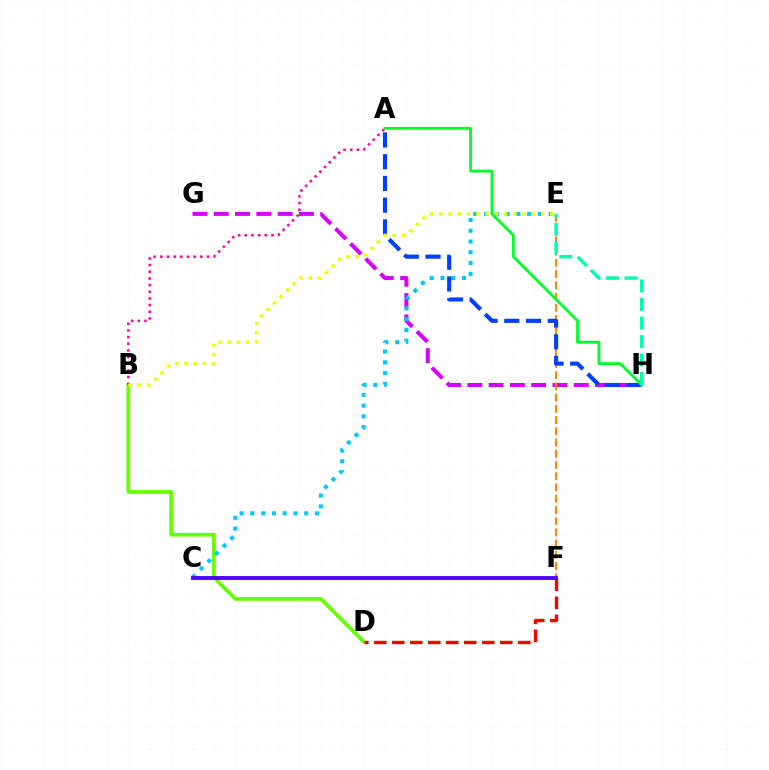{('G', 'H'): [{'color': '#d600ff', 'line_style': 'dashed', 'thickness': 2.89}], ('B', 'D'): [{'color': '#66ff00', 'line_style': 'solid', 'thickness': 2.69}], ('C', 'E'): [{'color': '#00c7ff', 'line_style': 'dotted', 'thickness': 2.93}], ('D', 'F'): [{'color': '#ff0000', 'line_style': 'dashed', 'thickness': 2.45}], ('E', 'F'): [{'color': '#ff8800', 'line_style': 'dashed', 'thickness': 1.53}], ('C', 'F'): [{'color': '#4f00ff', 'line_style': 'solid', 'thickness': 2.79}], ('A', 'H'): [{'color': '#003fff', 'line_style': 'dashed', 'thickness': 2.95}, {'color': '#00ff27', 'line_style': 'solid', 'thickness': 2.02}], ('A', 'B'): [{'color': '#ff00a0', 'line_style': 'dotted', 'thickness': 1.81}], ('B', 'E'): [{'color': '#eeff00', 'line_style': 'dotted', 'thickness': 2.51}], ('E', 'H'): [{'color': '#00ffaf', 'line_style': 'dashed', 'thickness': 2.52}]}